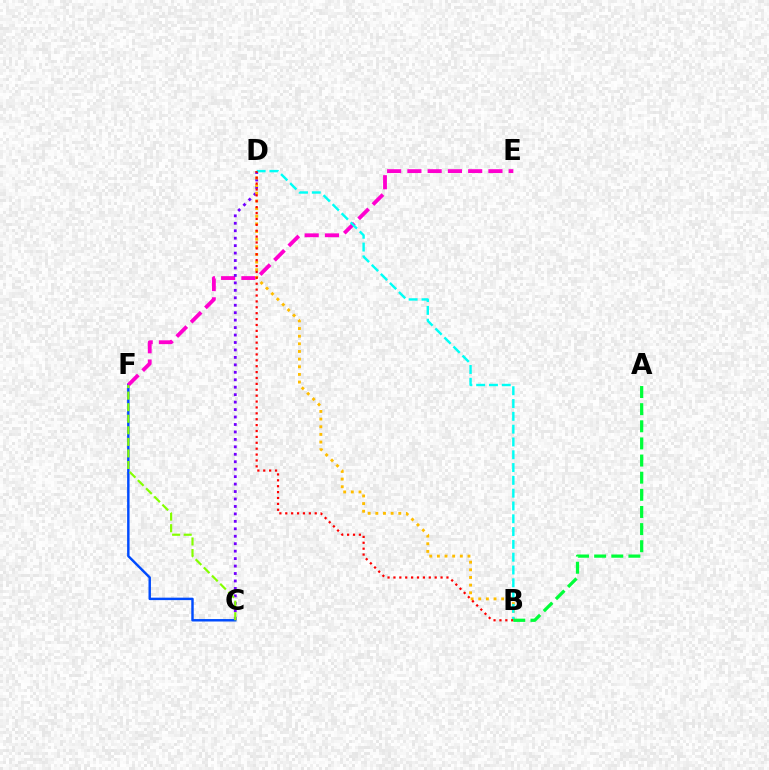{('C', 'F'): [{'color': '#004bff', 'line_style': 'solid', 'thickness': 1.76}, {'color': '#84ff00', 'line_style': 'dashed', 'thickness': 1.57}], ('E', 'F'): [{'color': '#ff00cf', 'line_style': 'dashed', 'thickness': 2.75}], ('C', 'D'): [{'color': '#7200ff', 'line_style': 'dotted', 'thickness': 2.02}], ('B', 'D'): [{'color': '#ffbd00', 'line_style': 'dotted', 'thickness': 2.08}, {'color': '#00fff6', 'line_style': 'dashed', 'thickness': 1.74}, {'color': '#ff0000', 'line_style': 'dotted', 'thickness': 1.6}], ('A', 'B'): [{'color': '#00ff39', 'line_style': 'dashed', 'thickness': 2.33}]}